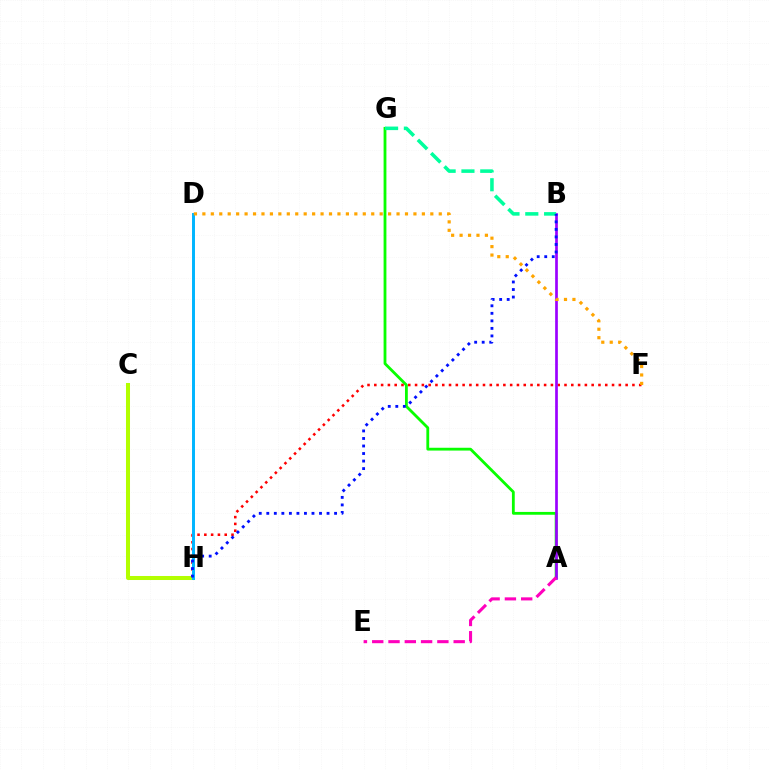{('A', 'G'): [{'color': '#08ff00', 'line_style': 'solid', 'thickness': 2.03}], ('F', 'H'): [{'color': '#ff0000', 'line_style': 'dotted', 'thickness': 1.85}], ('C', 'H'): [{'color': '#b3ff00', 'line_style': 'solid', 'thickness': 2.9}], ('D', 'H'): [{'color': '#00b5ff', 'line_style': 'solid', 'thickness': 2.13}], ('A', 'B'): [{'color': '#9b00ff', 'line_style': 'solid', 'thickness': 1.94}], ('B', 'G'): [{'color': '#00ff9d', 'line_style': 'dashed', 'thickness': 2.56}], ('A', 'E'): [{'color': '#ff00bd', 'line_style': 'dashed', 'thickness': 2.21}], ('D', 'F'): [{'color': '#ffa500', 'line_style': 'dotted', 'thickness': 2.29}], ('B', 'H'): [{'color': '#0010ff', 'line_style': 'dotted', 'thickness': 2.05}]}